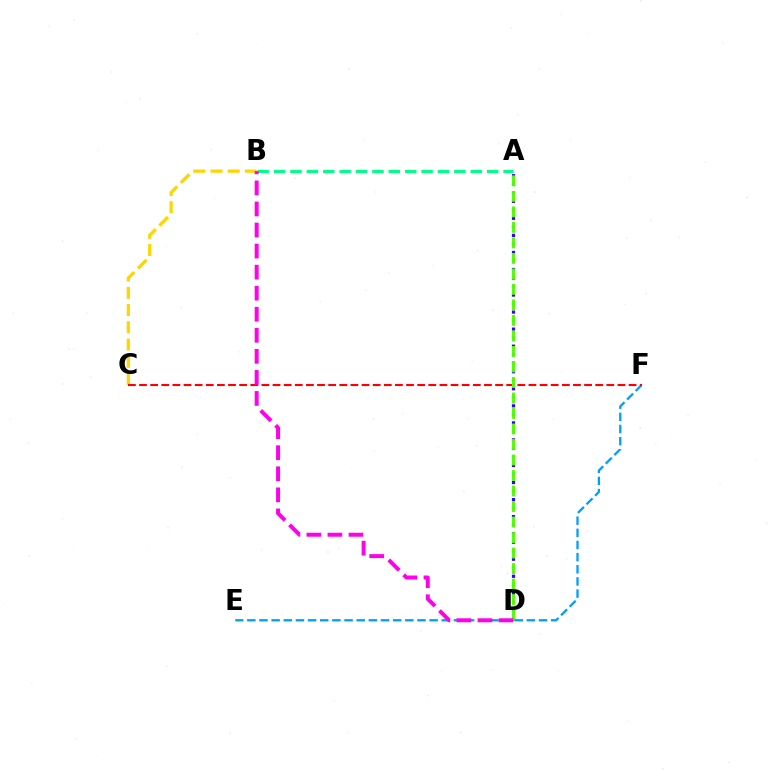{('E', 'F'): [{'color': '#009eff', 'line_style': 'dashed', 'thickness': 1.65}], ('B', 'C'): [{'color': '#ffd500', 'line_style': 'dashed', 'thickness': 2.34}], ('C', 'F'): [{'color': '#ff0000', 'line_style': 'dashed', 'thickness': 1.51}], ('A', 'D'): [{'color': '#3700ff', 'line_style': 'dotted', 'thickness': 2.32}, {'color': '#4fff00', 'line_style': 'dashed', 'thickness': 2.11}], ('A', 'B'): [{'color': '#00ff86', 'line_style': 'dashed', 'thickness': 2.23}], ('B', 'D'): [{'color': '#ff00ed', 'line_style': 'dashed', 'thickness': 2.86}]}